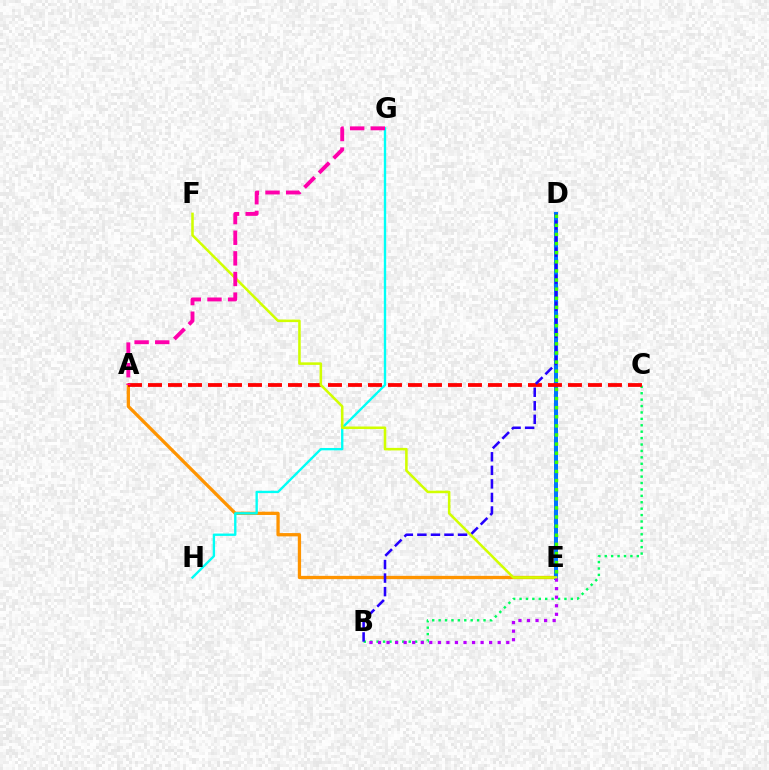{('A', 'E'): [{'color': '#ff9400', 'line_style': 'solid', 'thickness': 2.36}], ('B', 'C'): [{'color': '#00ff5c', 'line_style': 'dotted', 'thickness': 1.74}], ('D', 'E'): [{'color': '#0074ff', 'line_style': 'solid', 'thickness': 2.88}, {'color': '#3dff00', 'line_style': 'dotted', 'thickness': 2.48}], ('G', 'H'): [{'color': '#00fff6', 'line_style': 'solid', 'thickness': 1.7}], ('A', 'C'): [{'color': '#ff0000', 'line_style': 'dashed', 'thickness': 2.72}], ('B', 'D'): [{'color': '#2500ff', 'line_style': 'dashed', 'thickness': 1.84}], ('E', 'F'): [{'color': '#d1ff00', 'line_style': 'solid', 'thickness': 1.83}], ('B', 'E'): [{'color': '#b900ff', 'line_style': 'dotted', 'thickness': 2.32}], ('A', 'G'): [{'color': '#ff00ac', 'line_style': 'dashed', 'thickness': 2.8}]}